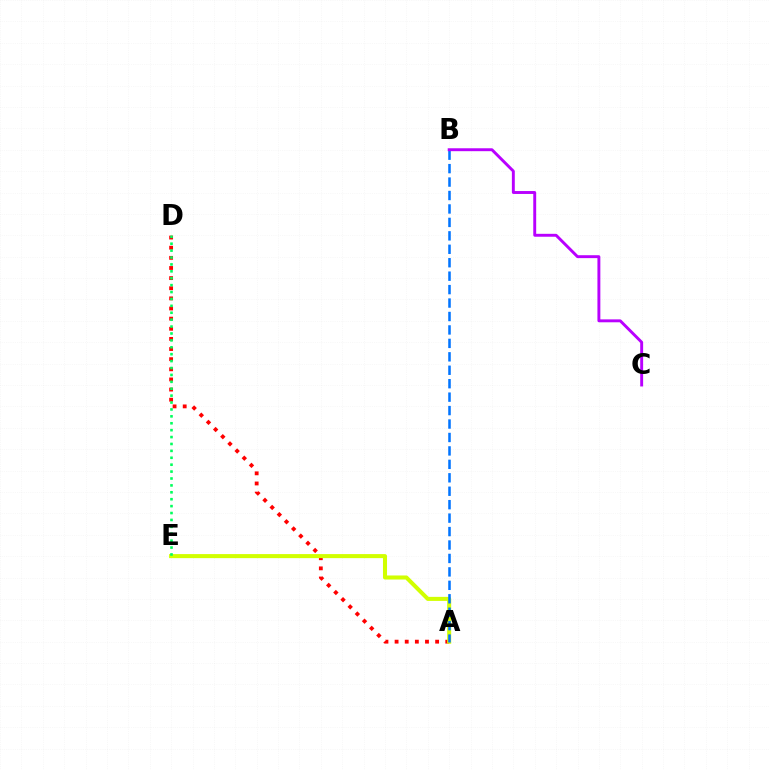{('A', 'D'): [{'color': '#ff0000', 'line_style': 'dotted', 'thickness': 2.75}], ('A', 'E'): [{'color': '#d1ff00', 'line_style': 'solid', 'thickness': 2.91}], ('A', 'B'): [{'color': '#0074ff', 'line_style': 'dashed', 'thickness': 1.83}], ('B', 'C'): [{'color': '#b900ff', 'line_style': 'solid', 'thickness': 2.1}], ('D', 'E'): [{'color': '#00ff5c', 'line_style': 'dotted', 'thickness': 1.88}]}